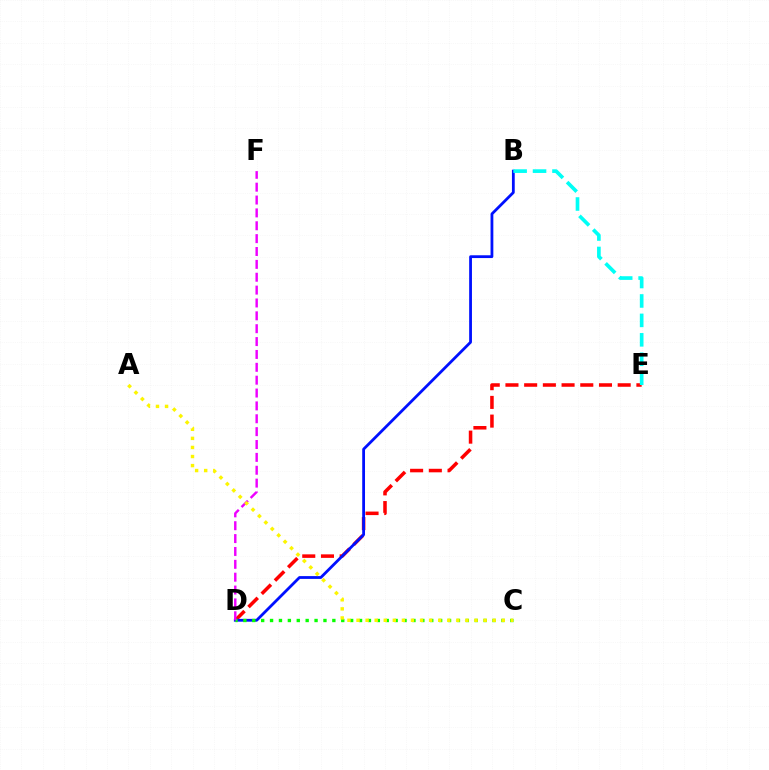{('D', 'E'): [{'color': '#ff0000', 'line_style': 'dashed', 'thickness': 2.54}], ('B', 'D'): [{'color': '#0010ff', 'line_style': 'solid', 'thickness': 2.01}], ('C', 'D'): [{'color': '#08ff00', 'line_style': 'dotted', 'thickness': 2.42}], ('D', 'F'): [{'color': '#ee00ff', 'line_style': 'dashed', 'thickness': 1.75}], ('A', 'C'): [{'color': '#fcf500', 'line_style': 'dotted', 'thickness': 2.47}], ('B', 'E'): [{'color': '#00fff6', 'line_style': 'dashed', 'thickness': 2.64}]}